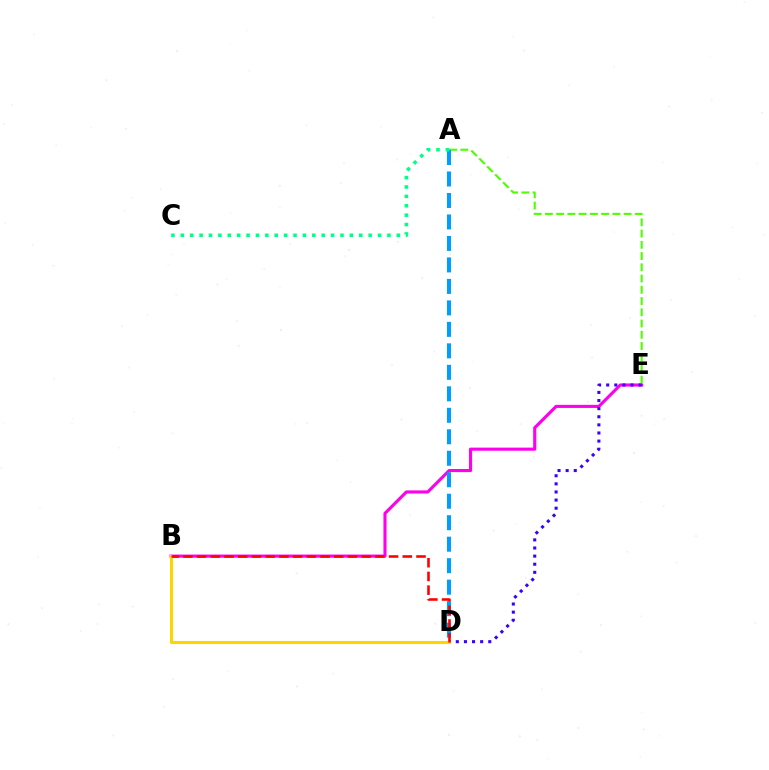{('B', 'E'): [{'color': '#ff00ed', 'line_style': 'solid', 'thickness': 2.23}], ('A', 'E'): [{'color': '#4fff00', 'line_style': 'dashed', 'thickness': 1.53}], ('D', 'E'): [{'color': '#3700ff', 'line_style': 'dotted', 'thickness': 2.2}], ('B', 'D'): [{'color': '#ffd500', 'line_style': 'solid', 'thickness': 2.23}, {'color': '#ff0000', 'line_style': 'dashed', 'thickness': 1.86}], ('A', 'D'): [{'color': '#009eff', 'line_style': 'dashed', 'thickness': 2.92}], ('A', 'C'): [{'color': '#00ff86', 'line_style': 'dotted', 'thickness': 2.55}]}